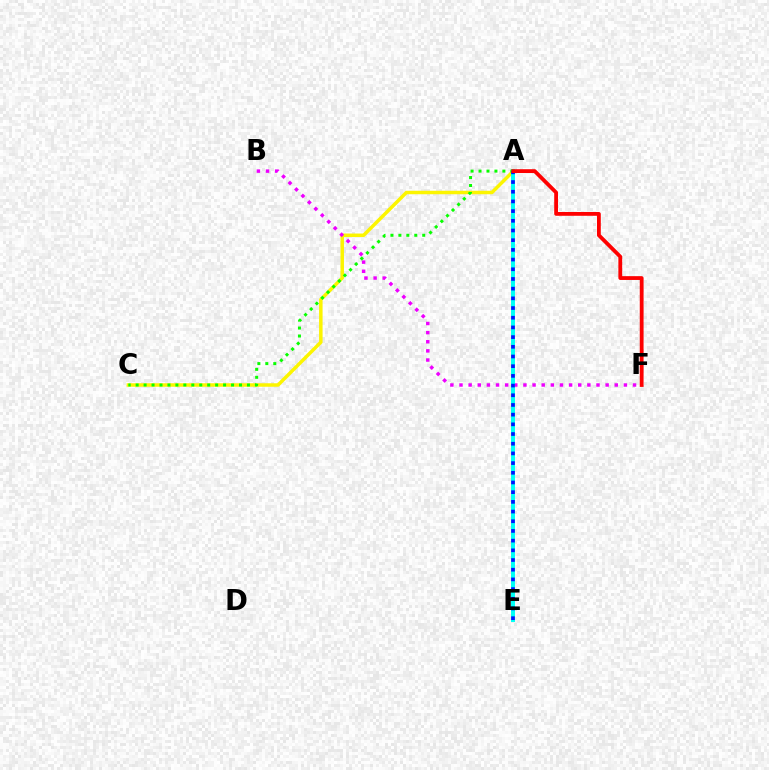{('A', 'C'): [{'color': '#fcf500', 'line_style': 'solid', 'thickness': 2.52}, {'color': '#08ff00', 'line_style': 'dotted', 'thickness': 2.16}], ('B', 'F'): [{'color': '#ee00ff', 'line_style': 'dotted', 'thickness': 2.48}], ('A', 'E'): [{'color': '#00fff6', 'line_style': 'solid', 'thickness': 2.85}, {'color': '#0010ff', 'line_style': 'dotted', 'thickness': 2.63}], ('A', 'F'): [{'color': '#ff0000', 'line_style': 'solid', 'thickness': 2.74}]}